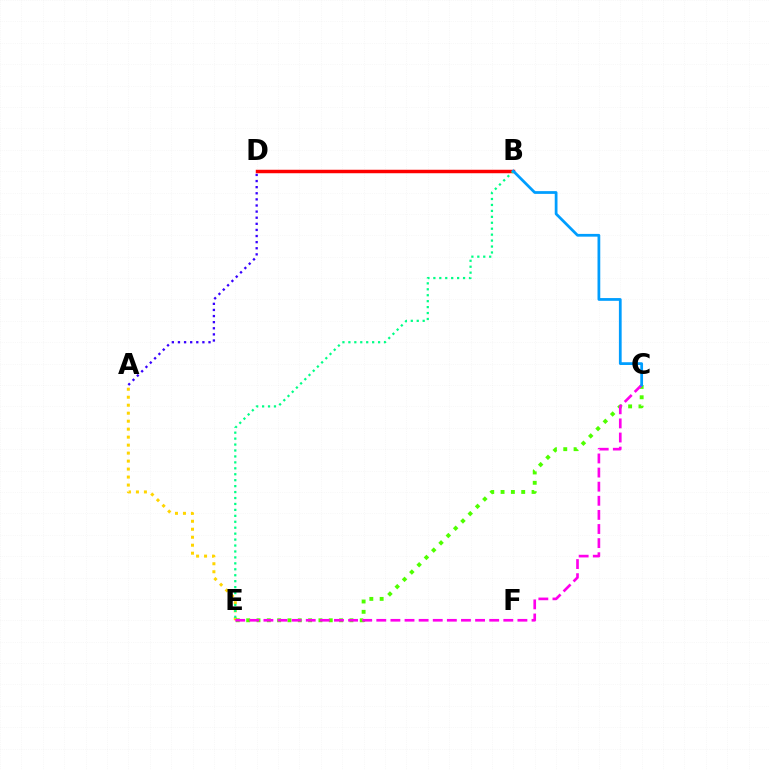{('B', 'D'): [{'color': '#ff0000', 'line_style': 'solid', 'thickness': 2.5}], ('A', 'E'): [{'color': '#ffd500', 'line_style': 'dotted', 'thickness': 2.17}], ('C', 'E'): [{'color': '#4fff00', 'line_style': 'dotted', 'thickness': 2.81}, {'color': '#ff00ed', 'line_style': 'dashed', 'thickness': 1.92}], ('B', 'E'): [{'color': '#00ff86', 'line_style': 'dotted', 'thickness': 1.61}], ('B', 'C'): [{'color': '#009eff', 'line_style': 'solid', 'thickness': 1.98}], ('A', 'D'): [{'color': '#3700ff', 'line_style': 'dotted', 'thickness': 1.66}]}